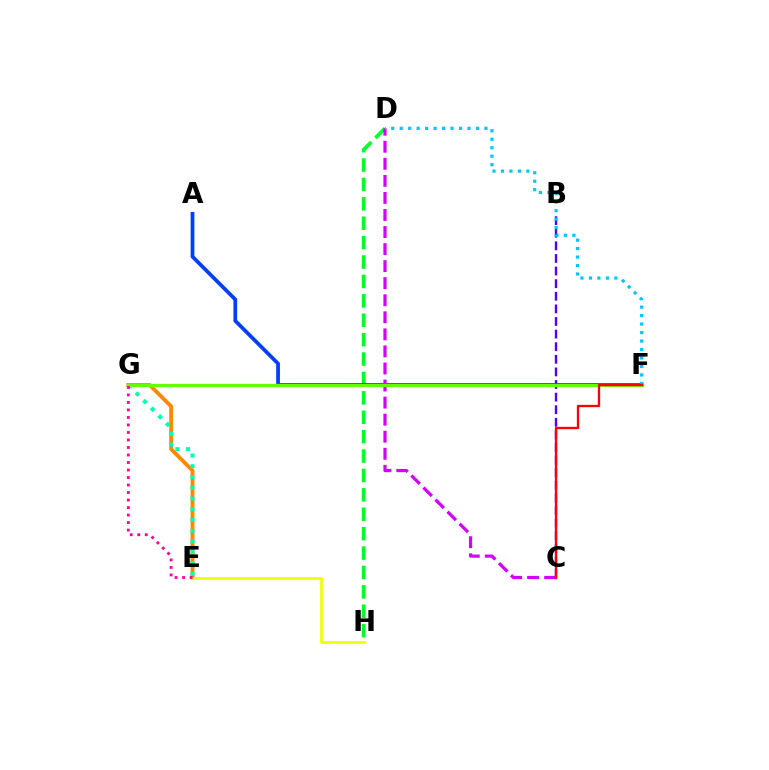{('E', 'G'): [{'color': '#ff8800', 'line_style': 'solid', 'thickness': 2.77}, {'color': '#00ffaf', 'line_style': 'dotted', 'thickness': 2.92}, {'color': '#ff00a0', 'line_style': 'dotted', 'thickness': 2.04}], ('B', 'C'): [{'color': '#4f00ff', 'line_style': 'dashed', 'thickness': 1.71}], ('E', 'H'): [{'color': '#eeff00', 'line_style': 'solid', 'thickness': 1.91}], ('D', 'H'): [{'color': '#00ff27', 'line_style': 'dashed', 'thickness': 2.64}], ('A', 'F'): [{'color': '#003fff', 'line_style': 'solid', 'thickness': 2.7}], ('C', 'D'): [{'color': '#d600ff', 'line_style': 'dashed', 'thickness': 2.32}], ('D', 'F'): [{'color': '#00c7ff', 'line_style': 'dotted', 'thickness': 2.3}], ('F', 'G'): [{'color': '#66ff00', 'line_style': 'solid', 'thickness': 2.33}], ('C', 'F'): [{'color': '#ff0000', 'line_style': 'solid', 'thickness': 1.67}]}